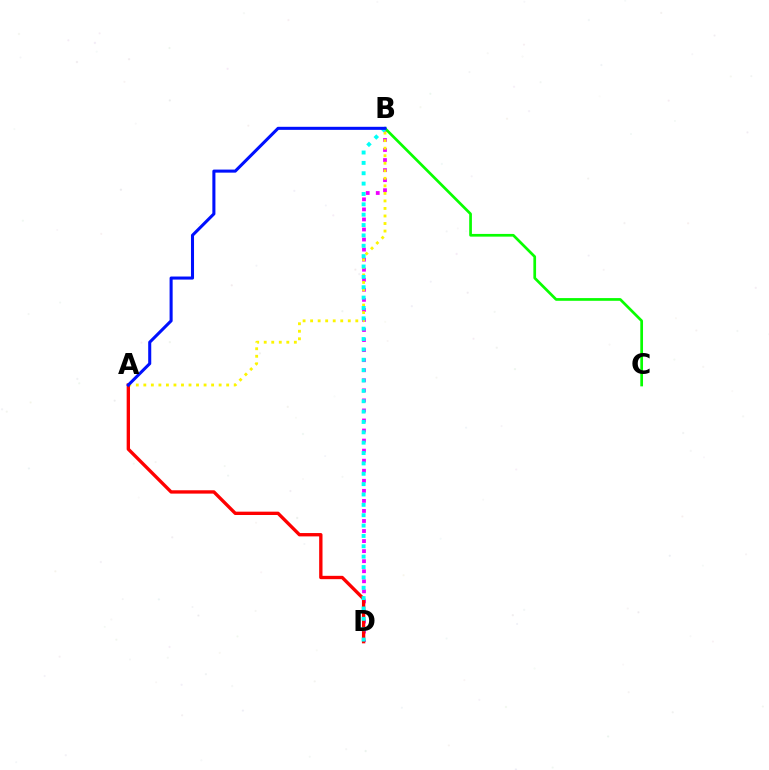{('B', 'D'): [{'color': '#ee00ff', 'line_style': 'dotted', 'thickness': 2.73}, {'color': '#00fff6', 'line_style': 'dotted', 'thickness': 2.82}], ('B', 'C'): [{'color': '#08ff00', 'line_style': 'solid', 'thickness': 1.95}], ('A', 'B'): [{'color': '#fcf500', 'line_style': 'dotted', 'thickness': 2.05}, {'color': '#0010ff', 'line_style': 'solid', 'thickness': 2.2}], ('A', 'D'): [{'color': '#ff0000', 'line_style': 'solid', 'thickness': 2.41}]}